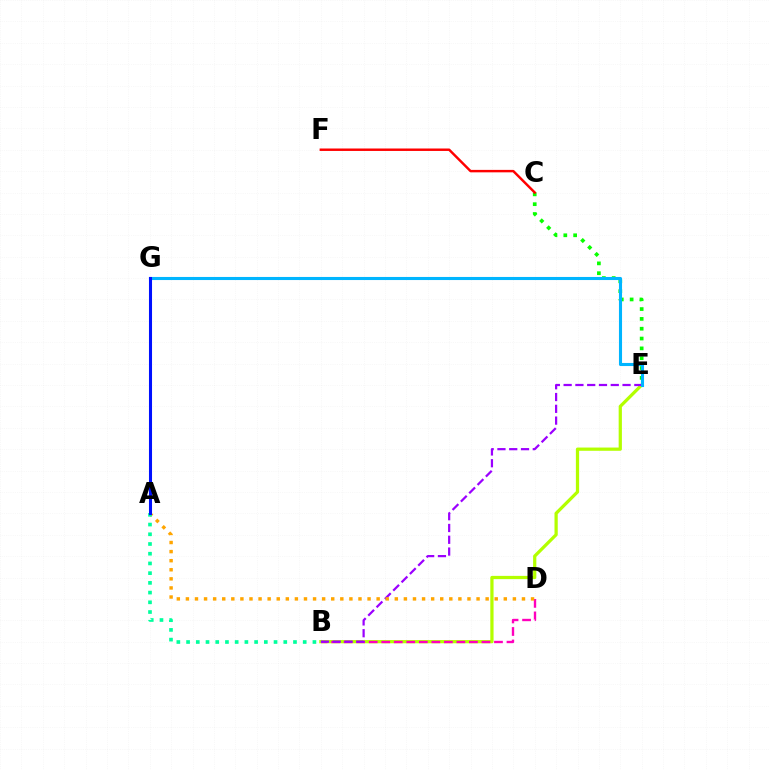{('B', 'E'): [{'color': '#b3ff00', 'line_style': 'solid', 'thickness': 2.33}, {'color': '#9b00ff', 'line_style': 'dashed', 'thickness': 1.6}], ('B', 'D'): [{'color': '#ff00bd', 'line_style': 'dashed', 'thickness': 1.7}], ('C', 'E'): [{'color': '#08ff00', 'line_style': 'dotted', 'thickness': 2.67}], ('E', 'G'): [{'color': '#00b5ff', 'line_style': 'solid', 'thickness': 2.22}], ('A', 'D'): [{'color': '#ffa500', 'line_style': 'dotted', 'thickness': 2.47}], ('A', 'B'): [{'color': '#00ff9d', 'line_style': 'dotted', 'thickness': 2.64}], ('A', 'G'): [{'color': '#0010ff', 'line_style': 'solid', 'thickness': 2.21}], ('C', 'F'): [{'color': '#ff0000', 'line_style': 'solid', 'thickness': 1.76}]}